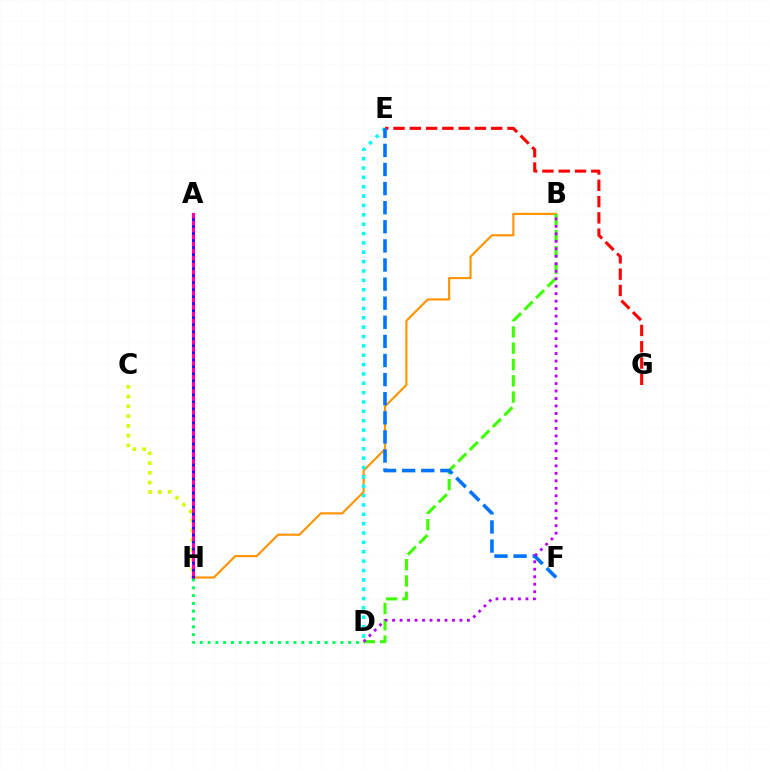{('B', 'H'): [{'color': '#ff9400', 'line_style': 'solid', 'thickness': 1.55}], ('D', 'E'): [{'color': '#00fff6', 'line_style': 'dotted', 'thickness': 2.54}], ('E', 'G'): [{'color': '#ff0000', 'line_style': 'dashed', 'thickness': 2.21}], ('B', 'D'): [{'color': '#3dff00', 'line_style': 'dashed', 'thickness': 2.21}, {'color': '#b900ff', 'line_style': 'dotted', 'thickness': 2.03}], ('C', 'H'): [{'color': '#d1ff00', 'line_style': 'dotted', 'thickness': 2.65}], ('A', 'H'): [{'color': '#ff00ac', 'line_style': 'solid', 'thickness': 2.25}, {'color': '#2500ff', 'line_style': 'dotted', 'thickness': 1.91}], ('D', 'H'): [{'color': '#00ff5c', 'line_style': 'dotted', 'thickness': 2.12}], ('E', 'F'): [{'color': '#0074ff', 'line_style': 'dashed', 'thickness': 2.59}]}